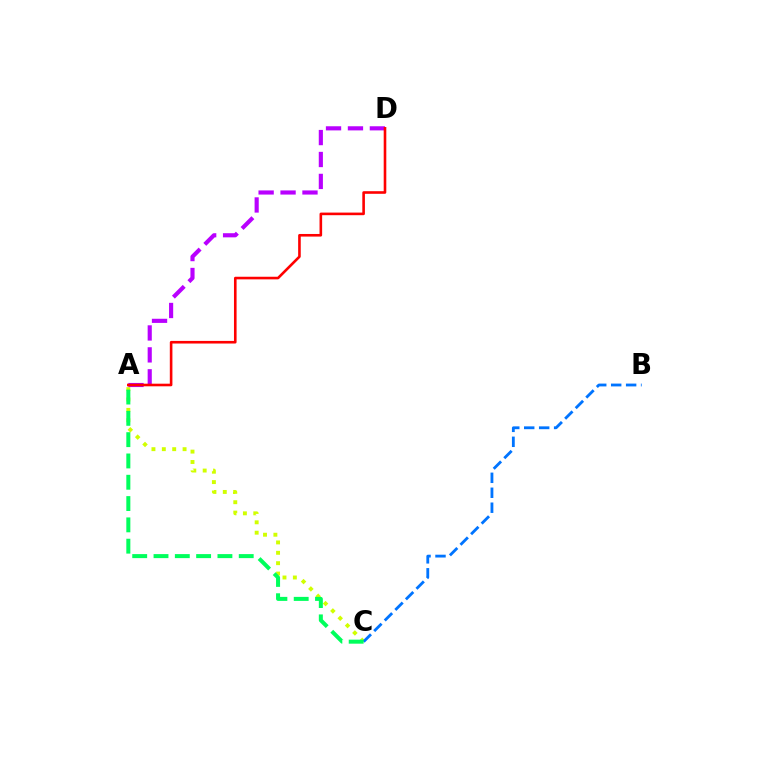{('A', 'C'): [{'color': '#d1ff00', 'line_style': 'dotted', 'thickness': 2.82}, {'color': '#00ff5c', 'line_style': 'dashed', 'thickness': 2.89}], ('A', 'D'): [{'color': '#b900ff', 'line_style': 'dashed', 'thickness': 2.98}, {'color': '#ff0000', 'line_style': 'solid', 'thickness': 1.88}], ('B', 'C'): [{'color': '#0074ff', 'line_style': 'dashed', 'thickness': 2.03}]}